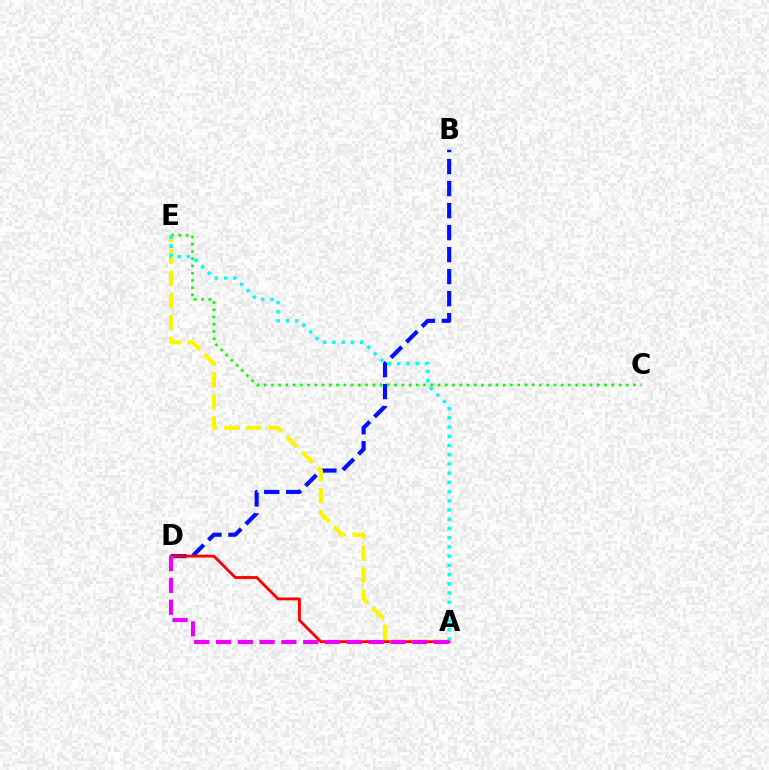{('B', 'D'): [{'color': '#0010ff', 'line_style': 'dashed', 'thickness': 2.99}], ('A', 'D'): [{'color': '#ff0000', 'line_style': 'solid', 'thickness': 2.05}, {'color': '#ee00ff', 'line_style': 'dashed', 'thickness': 2.96}], ('A', 'E'): [{'color': '#fcf500', 'line_style': 'dashed', 'thickness': 2.98}, {'color': '#00fff6', 'line_style': 'dotted', 'thickness': 2.5}], ('C', 'E'): [{'color': '#08ff00', 'line_style': 'dotted', 'thickness': 1.97}]}